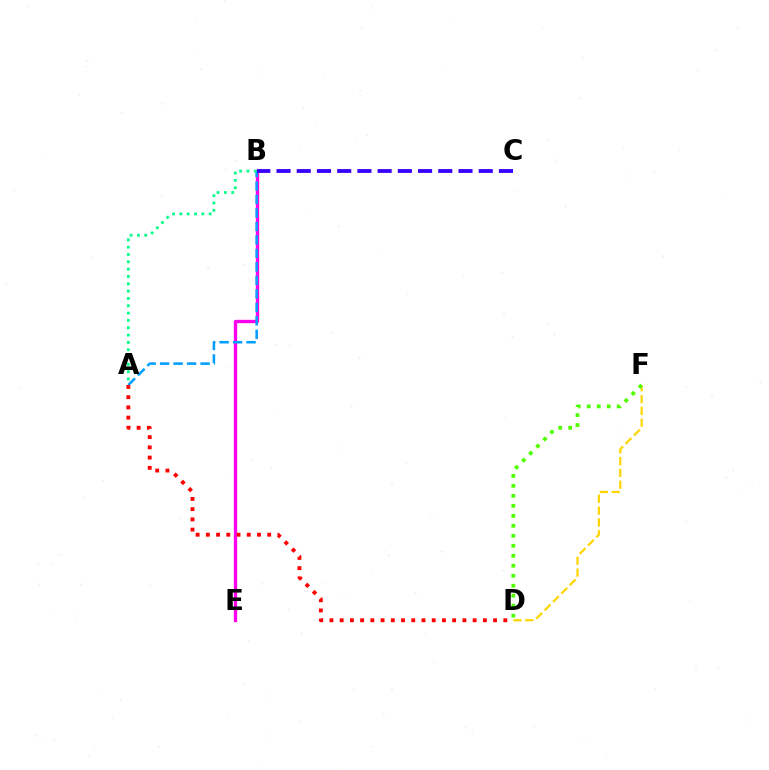{('B', 'E'): [{'color': '#ff00ed', 'line_style': 'solid', 'thickness': 2.41}], ('A', 'B'): [{'color': '#009eff', 'line_style': 'dashed', 'thickness': 1.83}, {'color': '#00ff86', 'line_style': 'dotted', 'thickness': 1.99}], ('B', 'C'): [{'color': '#3700ff', 'line_style': 'dashed', 'thickness': 2.75}], ('D', 'F'): [{'color': '#ffd500', 'line_style': 'dashed', 'thickness': 1.6}, {'color': '#4fff00', 'line_style': 'dotted', 'thickness': 2.71}], ('A', 'D'): [{'color': '#ff0000', 'line_style': 'dotted', 'thickness': 2.78}]}